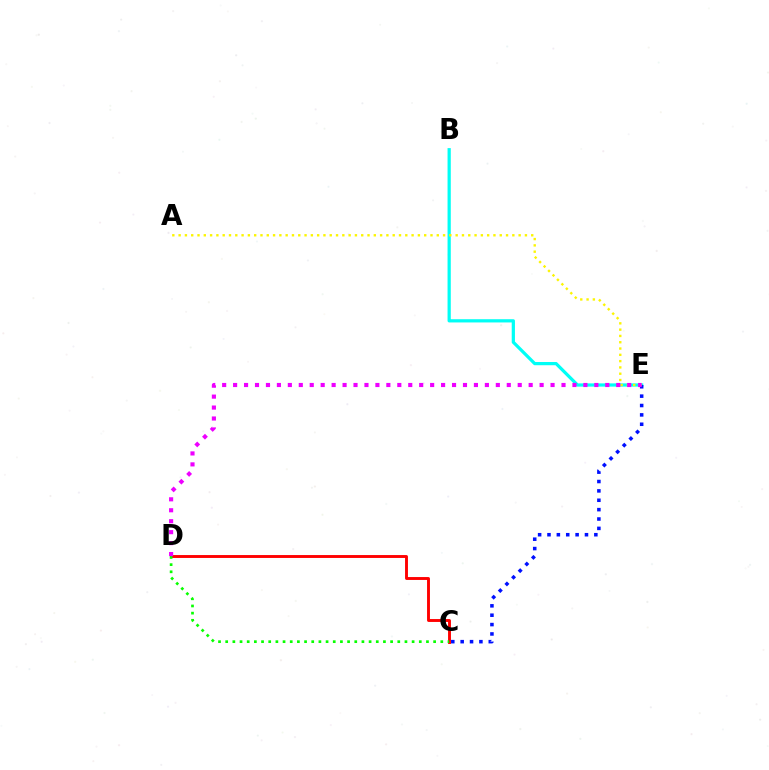{('B', 'E'): [{'color': '#00fff6', 'line_style': 'solid', 'thickness': 2.33}], ('C', 'E'): [{'color': '#0010ff', 'line_style': 'dotted', 'thickness': 2.55}], ('C', 'D'): [{'color': '#ff0000', 'line_style': 'solid', 'thickness': 2.09}, {'color': '#08ff00', 'line_style': 'dotted', 'thickness': 1.95}], ('A', 'E'): [{'color': '#fcf500', 'line_style': 'dotted', 'thickness': 1.71}], ('D', 'E'): [{'color': '#ee00ff', 'line_style': 'dotted', 'thickness': 2.97}]}